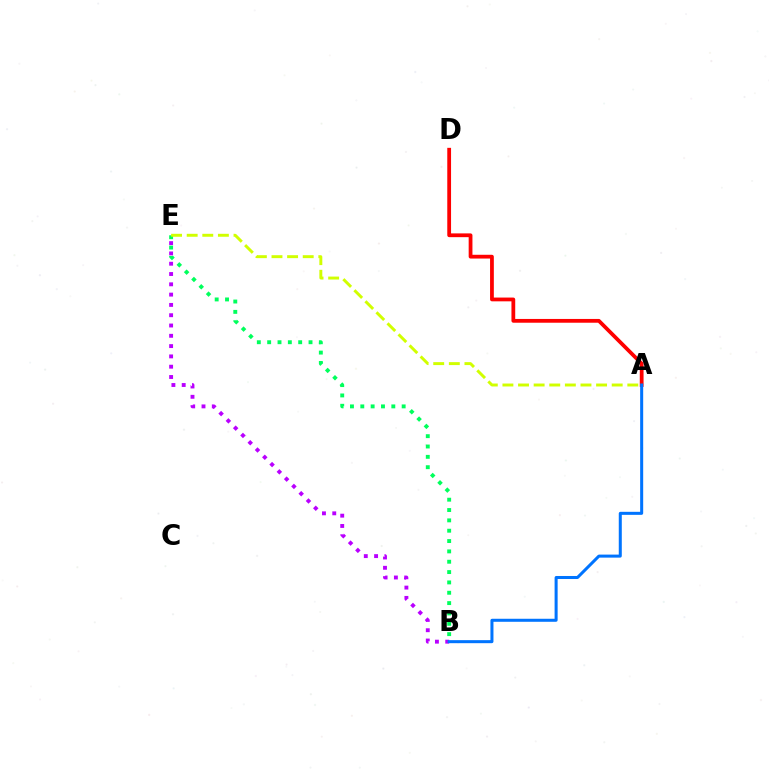{('B', 'E'): [{'color': '#b900ff', 'line_style': 'dotted', 'thickness': 2.8}, {'color': '#00ff5c', 'line_style': 'dotted', 'thickness': 2.81}], ('A', 'D'): [{'color': '#ff0000', 'line_style': 'solid', 'thickness': 2.72}], ('A', 'B'): [{'color': '#0074ff', 'line_style': 'solid', 'thickness': 2.18}], ('A', 'E'): [{'color': '#d1ff00', 'line_style': 'dashed', 'thickness': 2.12}]}